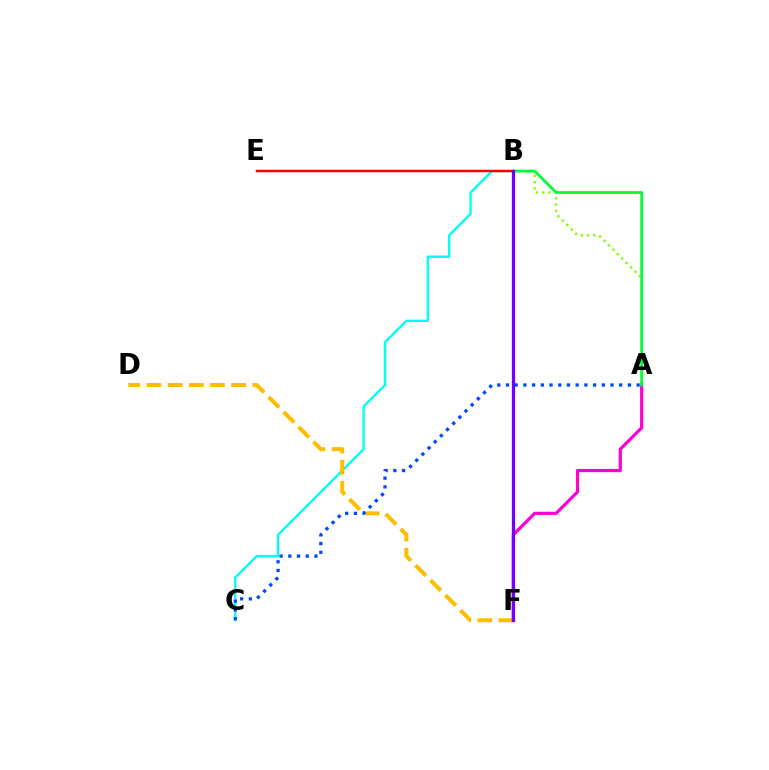{('B', 'C'): [{'color': '#00fff6', 'line_style': 'solid', 'thickness': 1.69}], ('B', 'E'): [{'color': '#ff0000', 'line_style': 'solid', 'thickness': 1.77}], ('D', 'F'): [{'color': '#ffbd00', 'line_style': 'dashed', 'thickness': 2.88}], ('A', 'B'): [{'color': '#84ff00', 'line_style': 'dotted', 'thickness': 1.7}, {'color': '#00ff39', 'line_style': 'solid', 'thickness': 2.01}], ('A', 'F'): [{'color': '#ff00cf', 'line_style': 'solid', 'thickness': 2.31}], ('A', 'C'): [{'color': '#004bff', 'line_style': 'dotted', 'thickness': 2.37}], ('B', 'F'): [{'color': '#7200ff', 'line_style': 'solid', 'thickness': 2.36}]}